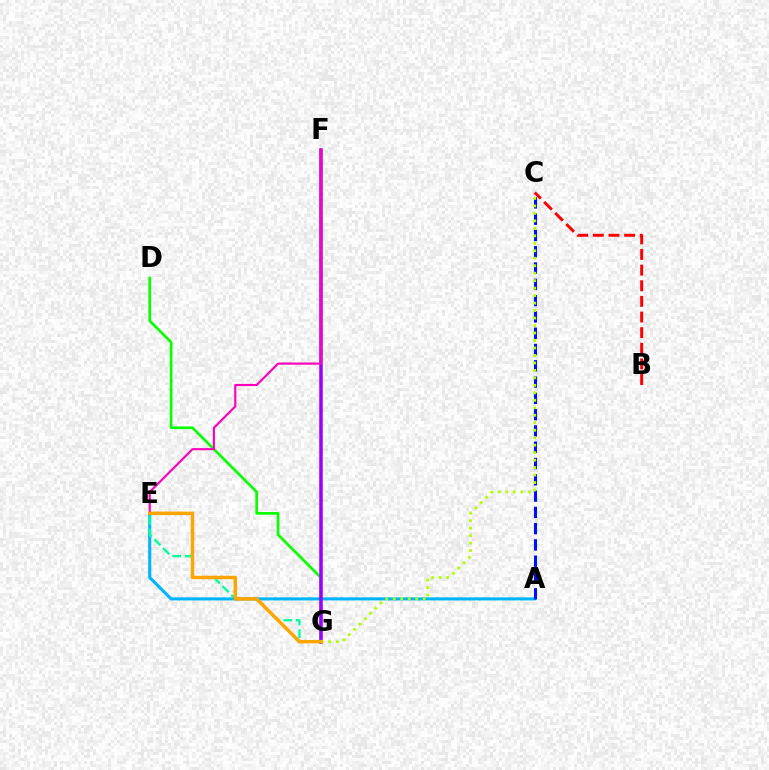{('D', 'G'): [{'color': '#08ff00', 'line_style': 'solid', 'thickness': 1.93}], ('A', 'E'): [{'color': '#00b5ff', 'line_style': 'solid', 'thickness': 2.2}], ('A', 'C'): [{'color': '#0010ff', 'line_style': 'dashed', 'thickness': 2.21}], ('F', 'G'): [{'color': '#9b00ff', 'line_style': 'solid', 'thickness': 2.52}], ('E', 'G'): [{'color': '#00ff9d', 'line_style': 'dashed', 'thickness': 1.7}, {'color': '#ffa500', 'line_style': 'solid', 'thickness': 2.5}], ('E', 'F'): [{'color': '#ff00bd', 'line_style': 'solid', 'thickness': 1.55}], ('B', 'C'): [{'color': '#ff0000', 'line_style': 'dashed', 'thickness': 2.12}], ('C', 'G'): [{'color': '#b3ff00', 'line_style': 'dotted', 'thickness': 2.03}]}